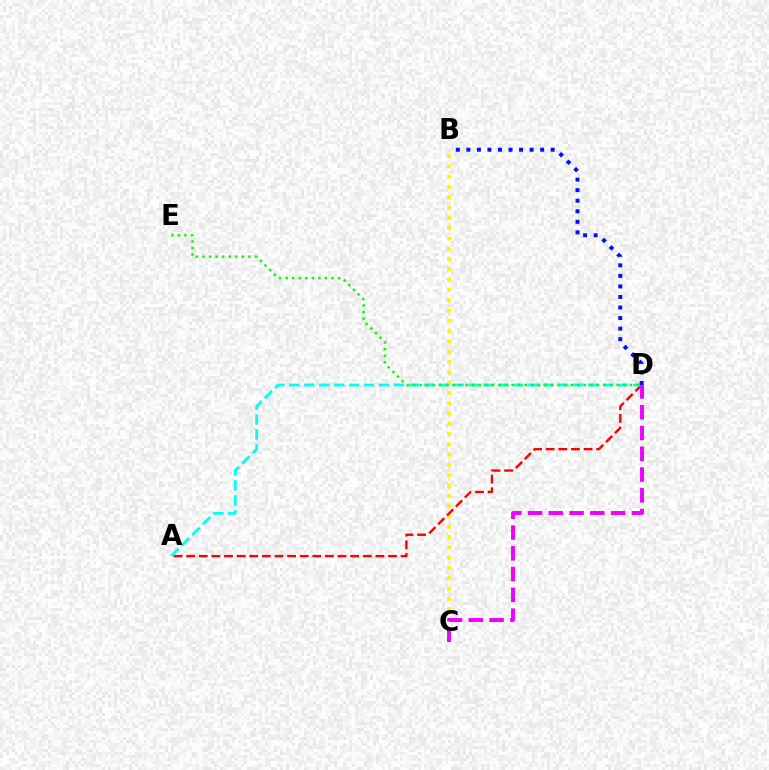{('B', 'C'): [{'color': '#fcf500', 'line_style': 'dotted', 'thickness': 2.8}], ('A', 'D'): [{'color': '#ff0000', 'line_style': 'dashed', 'thickness': 1.71}, {'color': '#00fff6', 'line_style': 'dashed', 'thickness': 2.03}], ('D', 'E'): [{'color': '#08ff00', 'line_style': 'dotted', 'thickness': 1.78}], ('C', 'D'): [{'color': '#ee00ff', 'line_style': 'dashed', 'thickness': 2.82}], ('B', 'D'): [{'color': '#0010ff', 'line_style': 'dotted', 'thickness': 2.86}]}